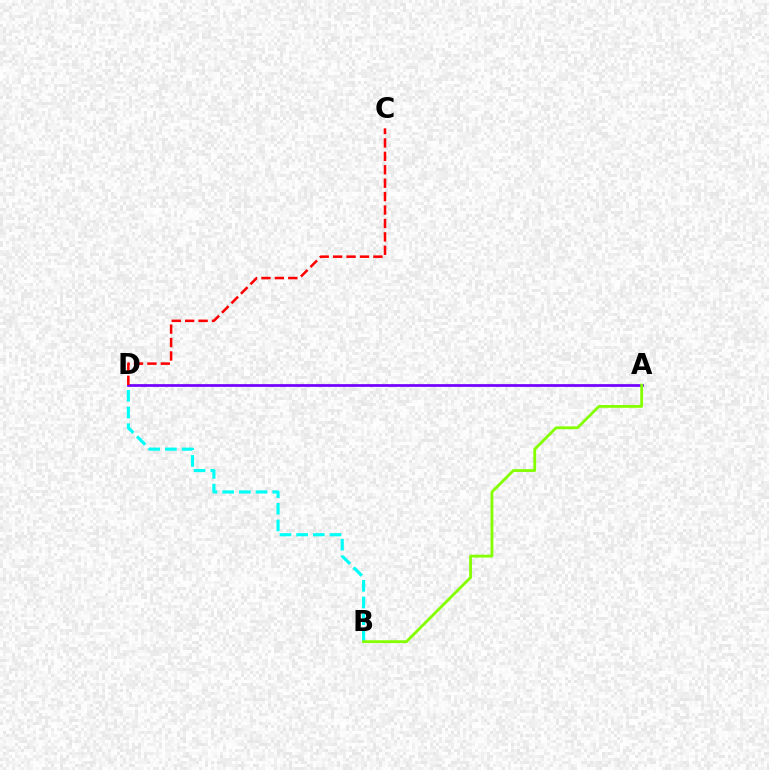{('A', 'D'): [{'color': '#7200ff', 'line_style': 'solid', 'thickness': 1.96}], ('C', 'D'): [{'color': '#ff0000', 'line_style': 'dashed', 'thickness': 1.82}], ('B', 'D'): [{'color': '#00fff6', 'line_style': 'dashed', 'thickness': 2.27}], ('A', 'B'): [{'color': '#84ff00', 'line_style': 'solid', 'thickness': 2.01}]}